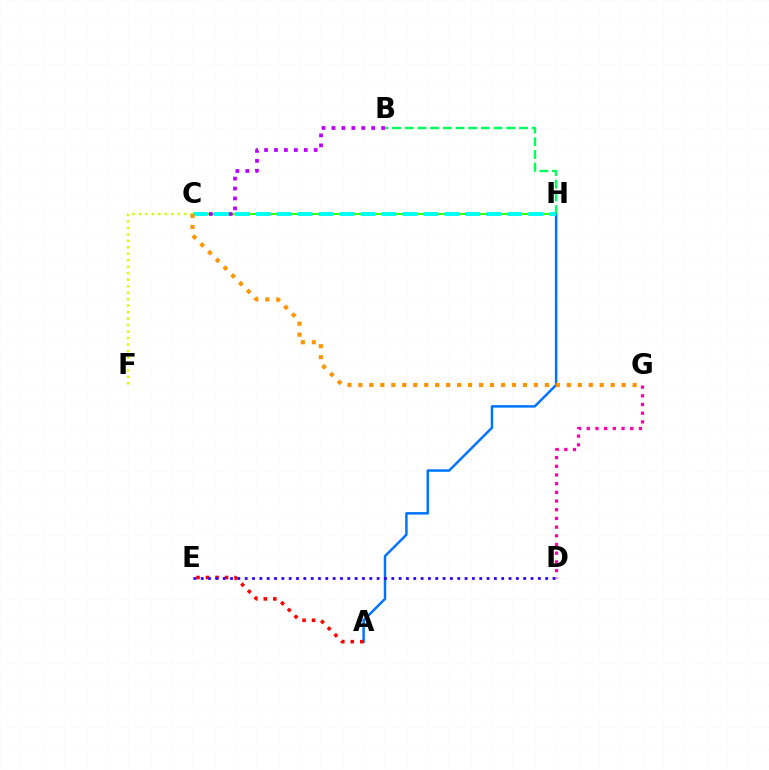{('C', 'H'): [{'color': '#3dff00', 'line_style': 'solid', 'thickness': 1.52}, {'color': '#00fff6', 'line_style': 'dashed', 'thickness': 2.85}], ('C', 'F'): [{'color': '#d1ff00', 'line_style': 'dotted', 'thickness': 1.76}], ('B', 'C'): [{'color': '#b900ff', 'line_style': 'dotted', 'thickness': 2.7}], ('A', 'H'): [{'color': '#0074ff', 'line_style': 'solid', 'thickness': 1.79}], ('A', 'E'): [{'color': '#ff0000', 'line_style': 'dotted', 'thickness': 2.59}], ('C', 'G'): [{'color': '#ff9400', 'line_style': 'dotted', 'thickness': 2.98}], ('B', 'H'): [{'color': '#00ff5c', 'line_style': 'dashed', 'thickness': 1.72}], ('D', 'E'): [{'color': '#2500ff', 'line_style': 'dotted', 'thickness': 1.99}], ('D', 'G'): [{'color': '#ff00ac', 'line_style': 'dotted', 'thickness': 2.36}]}